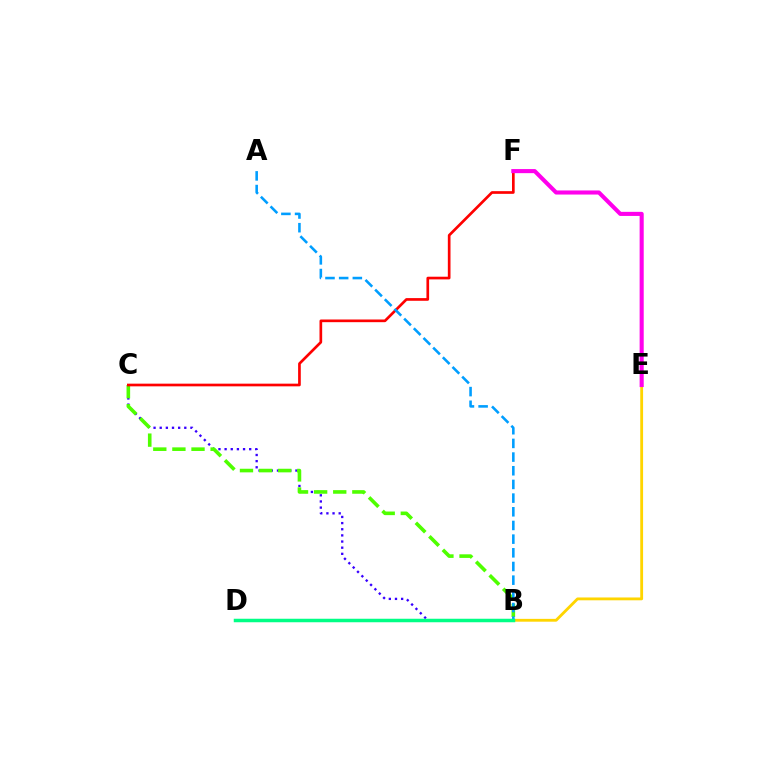{('B', 'C'): [{'color': '#3700ff', 'line_style': 'dotted', 'thickness': 1.67}, {'color': '#4fff00', 'line_style': 'dashed', 'thickness': 2.6}], ('C', 'F'): [{'color': '#ff0000', 'line_style': 'solid', 'thickness': 1.93}], ('B', 'E'): [{'color': '#ffd500', 'line_style': 'solid', 'thickness': 2.04}], ('A', 'B'): [{'color': '#009eff', 'line_style': 'dashed', 'thickness': 1.86}], ('E', 'F'): [{'color': '#ff00ed', 'line_style': 'solid', 'thickness': 2.95}], ('B', 'D'): [{'color': '#00ff86', 'line_style': 'solid', 'thickness': 2.52}]}